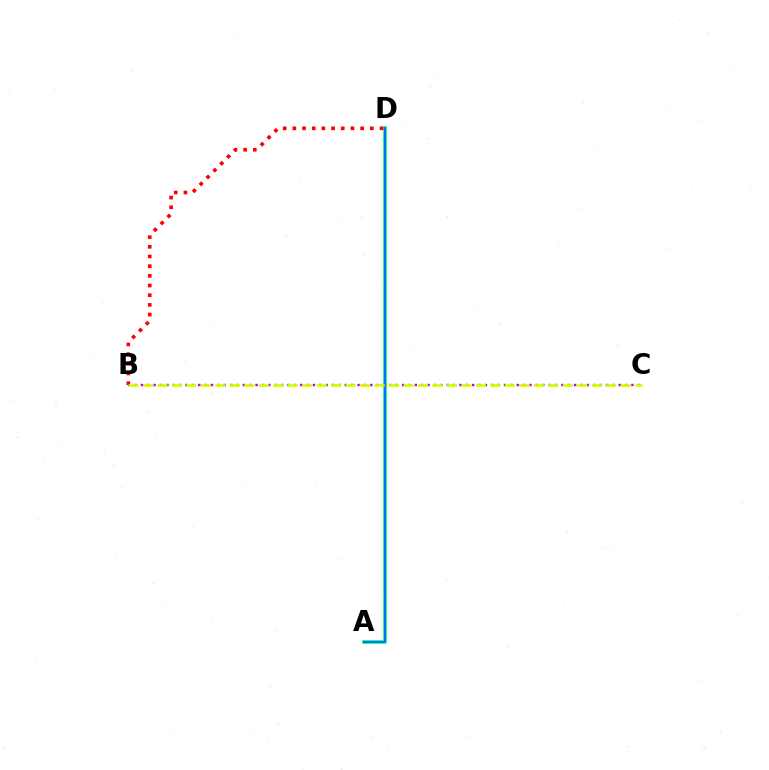{('A', 'D'): [{'color': '#00ff5c', 'line_style': 'solid', 'thickness': 2.54}, {'color': '#0074ff', 'line_style': 'solid', 'thickness': 1.56}], ('B', 'D'): [{'color': '#ff0000', 'line_style': 'dotted', 'thickness': 2.63}], ('B', 'C'): [{'color': '#b900ff', 'line_style': 'dotted', 'thickness': 1.73}, {'color': '#d1ff00', 'line_style': 'dashed', 'thickness': 1.97}]}